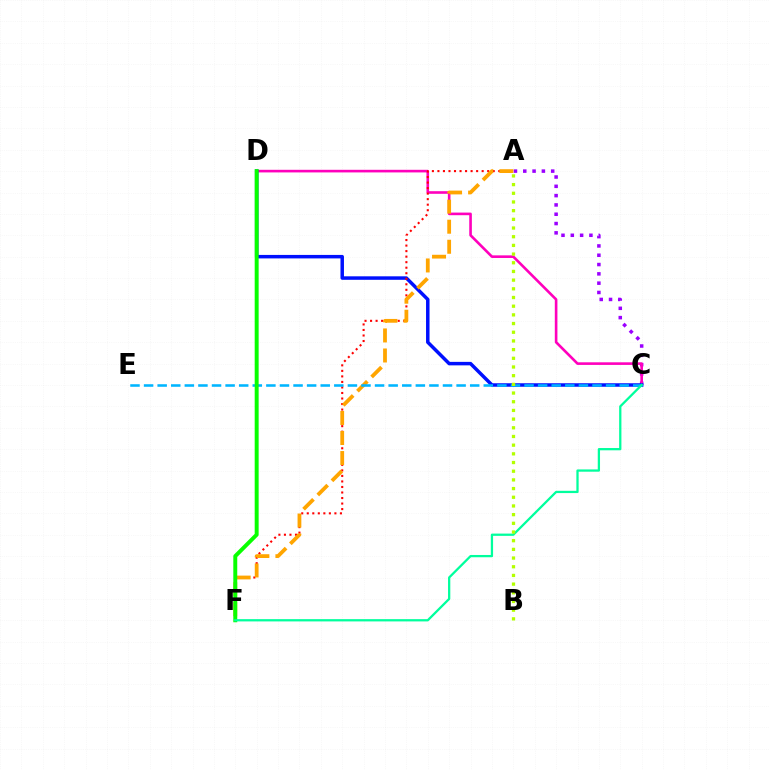{('A', 'C'): [{'color': '#9b00ff', 'line_style': 'dotted', 'thickness': 2.53}], ('C', 'D'): [{'color': '#ff00bd', 'line_style': 'solid', 'thickness': 1.89}, {'color': '#0010ff', 'line_style': 'solid', 'thickness': 2.51}], ('A', 'F'): [{'color': '#ff0000', 'line_style': 'dotted', 'thickness': 1.5}, {'color': '#ffa500', 'line_style': 'dashed', 'thickness': 2.72}], ('C', 'E'): [{'color': '#00b5ff', 'line_style': 'dashed', 'thickness': 1.85}], ('D', 'F'): [{'color': '#08ff00', 'line_style': 'solid', 'thickness': 2.84}], ('C', 'F'): [{'color': '#00ff9d', 'line_style': 'solid', 'thickness': 1.63}], ('A', 'B'): [{'color': '#b3ff00', 'line_style': 'dotted', 'thickness': 2.36}]}